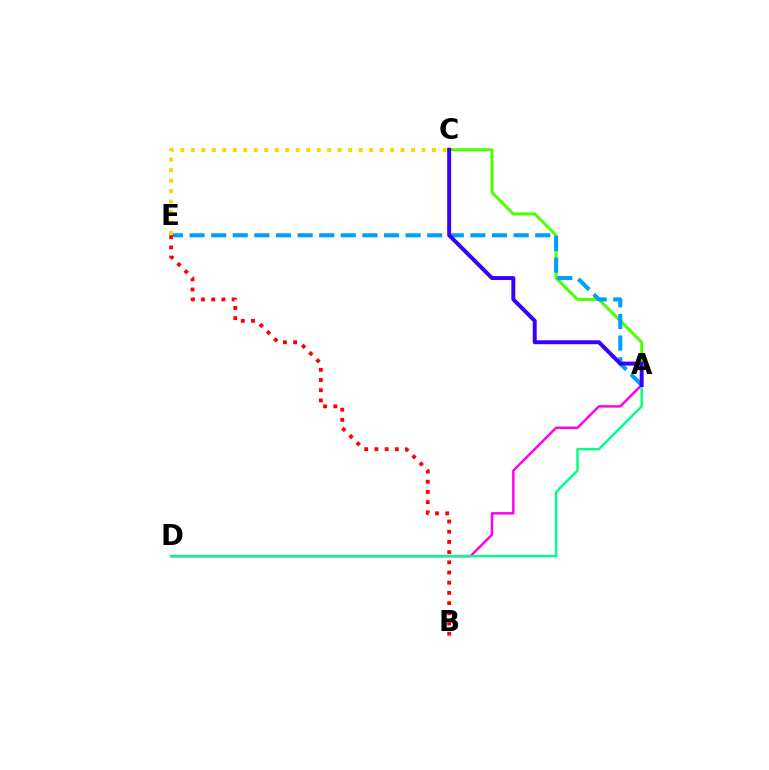{('A', 'D'): [{'color': '#ff00ed', 'line_style': 'solid', 'thickness': 1.78}, {'color': '#00ff86', 'line_style': 'solid', 'thickness': 1.75}], ('A', 'C'): [{'color': '#4fff00', 'line_style': 'solid', 'thickness': 2.15}, {'color': '#3700ff', 'line_style': 'solid', 'thickness': 2.85}], ('A', 'E'): [{'color': '#009eff', 'line_style': 'dashed', 'thickness': 2.93}], ('B', 'E'): [{'color': '#ff0000', 'line_style': 'dotted', 'thickness': 2.77}], ('C', 'E'): [{'color': '#ffd500', 'line_style': 'dotted', 'thickness': 2.85}]}